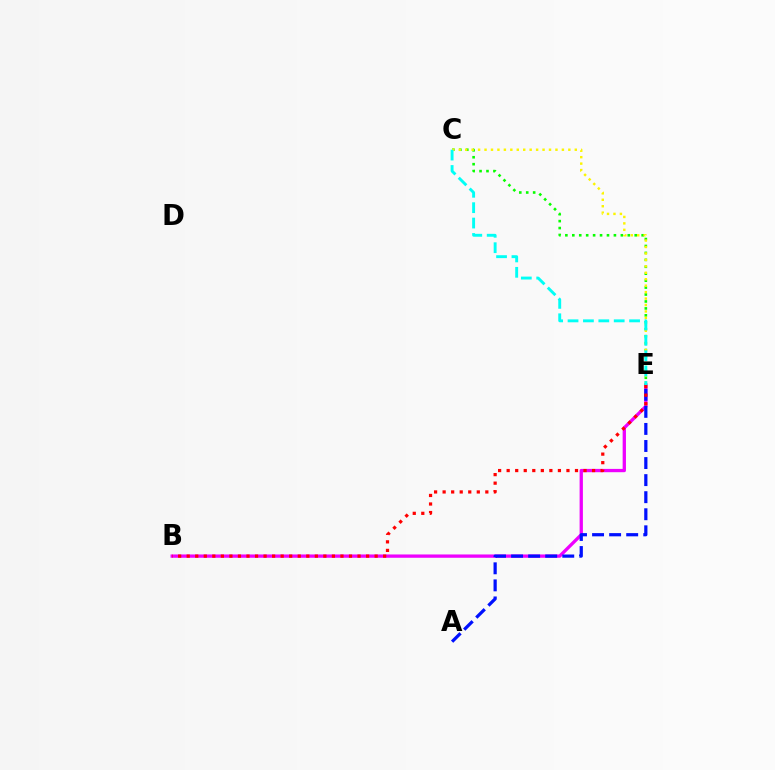{('B', 'E'): [{'color': '#ee00ff', 'line_style': 'solid', 'thickness': 2.38}, {'color': '#ff0000', 'line_style': 'dotted', 'thickness': 2.32}], ('C', 'E'): [{'color': '#08ff00', 'line_style': 'dotted', 'thickness': 1.88}, {'color': '#fcf500', 'line_style': 'dotted', 'thickness': 1.75}, {'color': '#00fff6', 'line_style': 'dashed', 'thickness': 2.09}], ('A', 'E'): [{'color': '#0010ff', 'line_style': 'dashed', 'thickness': 2.32}]}